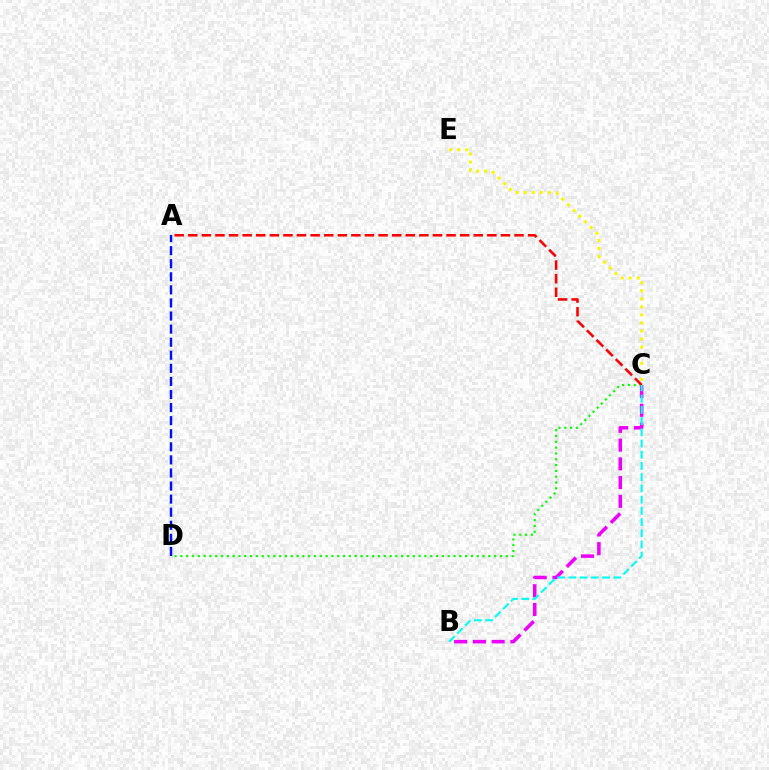{('A', 'D'): [{'color': '#0010ff', 'line_style': 'dashed', 'thickness': 1.78}], ('B', 'C'): [{'color': '#ee00ff', 'line_style': 'dashed', 'thickness': 2.55}, {'color': '#00fff6', 'line_style': 'dashed', 'thickness': 1.52}], ('C', 'D'): [{'color': '#08ff00', 'line_style': 'dotted', 'thickness': 1.58}], ('C', 'E'): [{'color': '#fcf500', 'line_style': 'dotted', 'thickness': 2.19}], ('A', 'C'): [{'color': '#ff0000', 'line_style': 'dashed', 'thickness': 1.85}]}